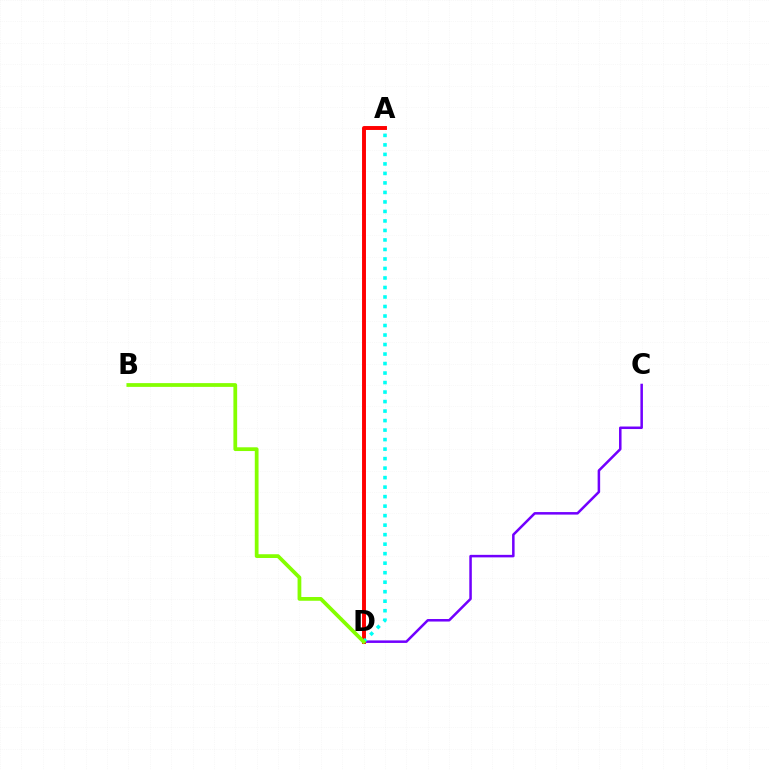{('C', 'D'): [{'color': '#7200ff', 'line_style': 'solid', 'thickness': 1.81}], ('A', 'D'): [{'color': '#ff0000', 'line_style': 'solid', 'thickness': 2.82}, {'color': '#00fff6', 'line_style': 'dotted', 'thickness': 2.58}], ('B', 'D'): [{'color': '#84ff00', 'line_style': 'solid', 'thickness': 2.7}]}